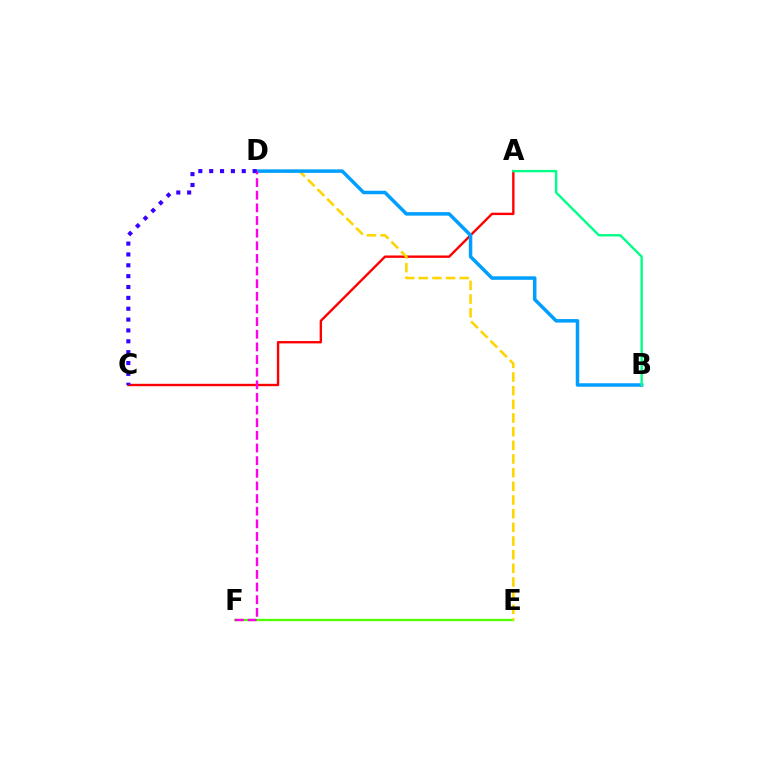{('A', 'C'): [{'color': '#ff0000', 'line_style': 'solid', 'thickness': 1.72}], ('E', 'F'): [{'color': '#4fff00', 'line_style': 'solid', 'thickness': 1.65}], ('D', 'E'): [{'color': '#ffd500', 'line_style': 'dashed', 'thickness': 1.86}], ('B', 'D'): [{'color': '#009eff', 'line_style': 'solid', 'thickness': 2.51}], ('A', 'B'): [{'color': '#00ff86', 'line_style': 'solid', 'thickness': 1.7}], ('D', 'F'): [{'color': '#ff00ed', 'line_style': 'dashed', 'thickness': 1.72}], ('C', 'D'): [{'color': '#3700ff', 'line_style': 'dotted', 'thickness': 2.95}]}